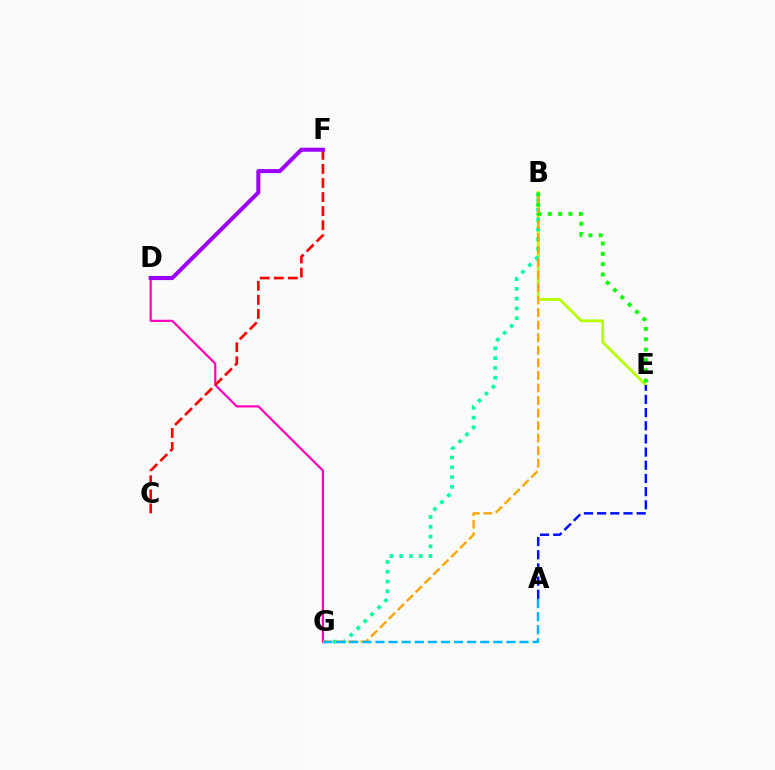{('B', 'E'): [{'color': '#b3ff00', 'line_style': 'solid', 'thickness': 2.01}, {'color': '#08ff00', 'line_style': 'dotted', 'thickness': 2.81}], ('D', 'G'): [{'color': '#ff00bd', 'line_style': 'solid', 'thickness': 1.56}], ('B', 'G'): [{'color': '#00ff9d', 'line_style': 'dotted', 'thickness': 2.66}, {'color': '#ffa500', 'line_style': 'dashed', 'thickness': 1.71}], ('C', 'F'): [{'color': '#ff0000', 'line_style': 'dashed', 'thickness': 1.91}], ('A', 'G'): [{'color': '#00b5ff', 'line_style': 'dashed', 'thickness': 1.78}], ('A', 'E'): [{'color': '#0010ff', 'line_style': 'dashed', 'thickness': 1.79}], ('D', 'F'): [{'color': '#9b00ff', 'line_style': 'solid', 'thickness': 2.9}]}